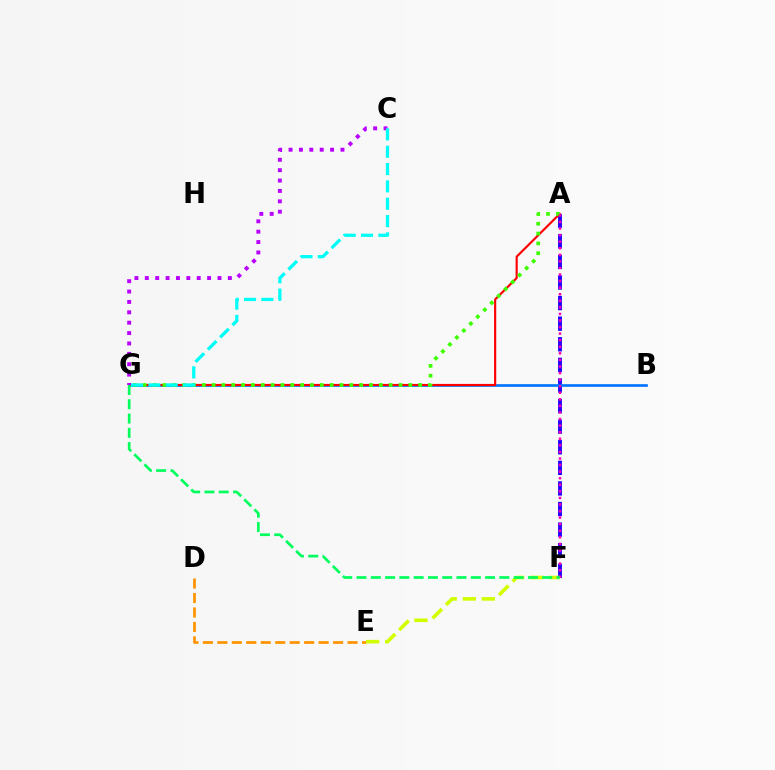{('A', 'F'): [{'color': '#2500ff', 'line_style': 'dashed', 'thickness': 2.8}, {'color': '#ff00ac', 'line_style': 'dotted', 'thickness': 1.79}], ('B', 'G'): [{'color': '#0074ff', 'line_style': 'solid', 'thickness': 1.91}], ('D', 'E'): [{'color': '#ff9400', 'line_style': 'dashed', 'thickness': 1.97}], ('A', 'G'): [{'color': '#ff0000', 'line_style': 'solid', 'thickness': 1.56}, {'color': '#3dff00', 'line_style': 'dotted', 'thickness': 2.67}], ('C', 'G'): [{'color': '#b900ff', 'line_style': 'dotted', 'thickness': 2.82}, {'color': '#00fff6', 'line_style': 'dashed', 'thickness': 2.36}], ('E', 'F'): [{'color': '#d1ff00', 'line_style': 'dashed', 'thickness': 2.59}], ('F', 'G'): [{'color': '#00ff5c', 'line_style': 'dashed', 'thickness': 1.94}]}